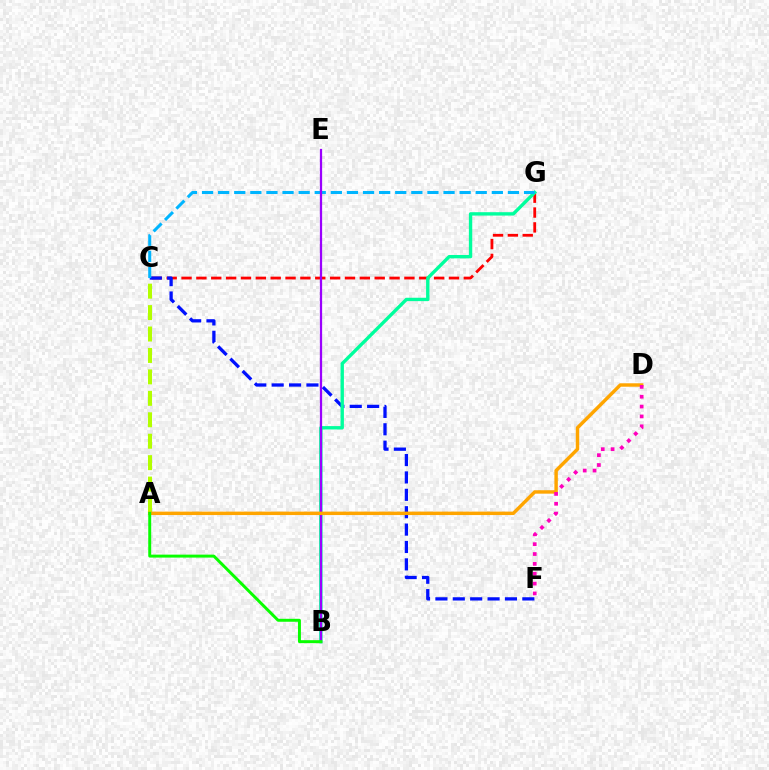{('C', 'G'): [{'color': '#ff0000', 'line_style': 'dashed', 'thickness': 2.02}, {'color': '#00b5ff', 'line_style': 'dashed', 'thickness': 2.19}], ('C', 'F'): [{'color': '#0010ff', 'line_style': 'dashed', 'thickness': 2.36}], ('B', 'G'): [{'color': '#00ff9d', 'line_style': 'solid', 'thickness': 2.43}], ('A', 'C'): [{'color': '#b3ff00', 'line_style': 'dashed', 'thickness': 2.91}], ('B', 'E'): [{'color': '#9b00ff', 'line_style': 'solid', 'thickness': 1.62}], ('A', 'D'): [{'color': '#ffa500', 'line_style': 'solid', 'thickness': 2.48}], ('A', 'B'): [{'color': '#08ff00', 'line_style': 'solid', 'thickness': 2.13}], ('D', 'F'): [{'color': '#ff00bd', 'line_style': 'dotted', 'thickness': 2.68}]}